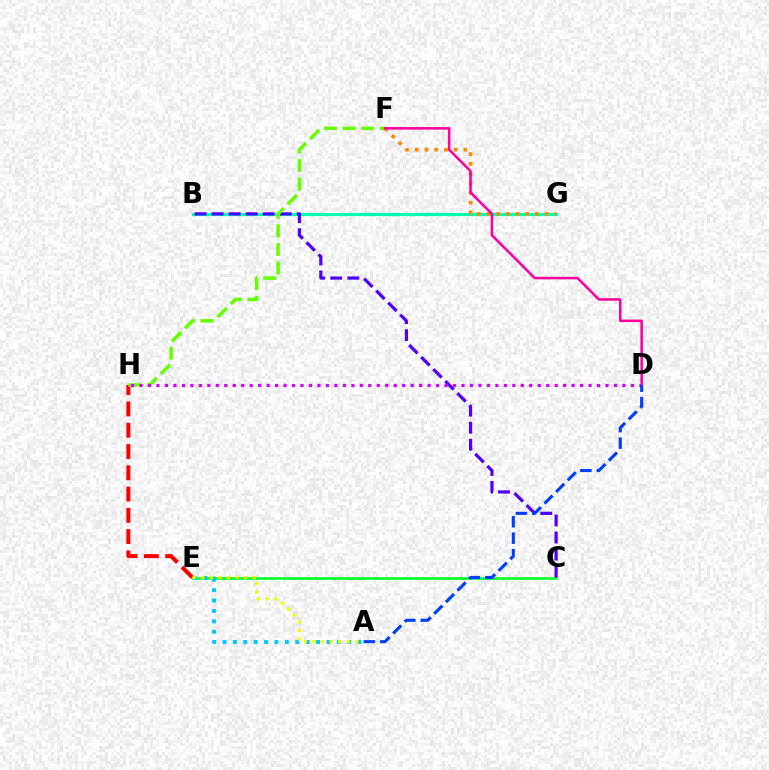{('B', 'G'): [{'color': '#00ffaf', 'line_style': 'solid', 'thickness': 2.32}], ('C', 'E'): [{'color': '#00ff27', 'line_style': 'solid', 'thickness': 1.85}], ('F', 'G'): [{'color': '#ff8800', 'line_style': 'dotted', 'thickness': 2.64}], ('B', 'C'): [{'color': '#4f00ff', 'line_style': 'dashed', 'thickness': 2.31}], ('E', 'H'): [{'color': '#ff0000', 'line_style': 'dashed', 'thickness': 2.89}], ('F', 'H'): [{'color': '#66ff00', 'line_style': 'dashed', 'thickness': 2.52}], ('D', 'H'): [{'color': '#d600ff', 'line_style': 'dotted', 'thickness': 2.3}], ('D', 'F'): [{'color': '#ff00a0', 'line_style': 'solid', 'thickness': 1.84}], ('A', 'E'): [{'color': '#00c7ff', 'line_style': 'dotted', 'thickness': 2.82}, {'color': '#eeff00', 'line_style': 'dotted', 'thickness': 2.33}], ('A', 'D'): [{'color': '#003fff', 'line_style': 'dashed', 'thickness': 2.23}]}